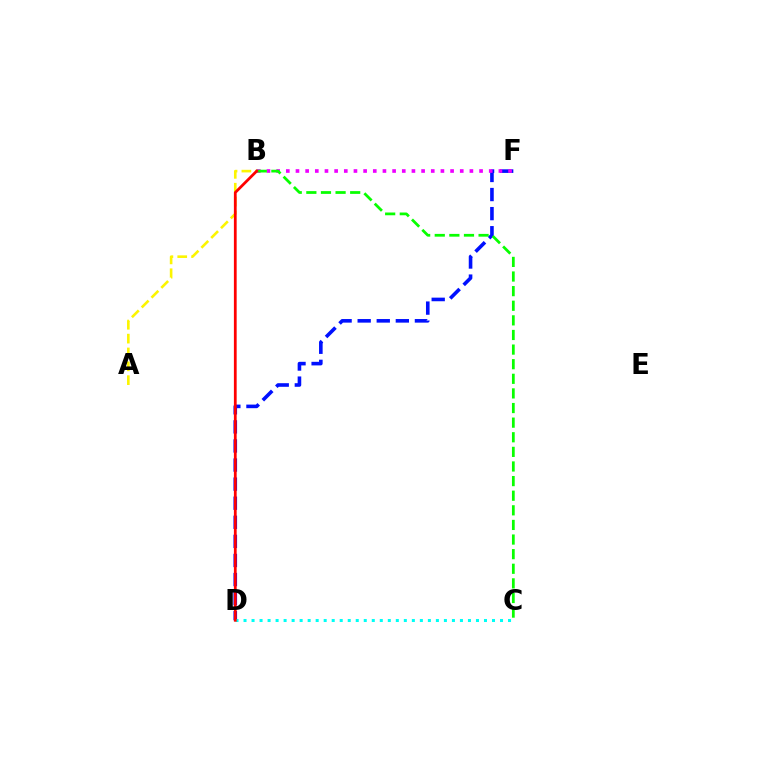{('D', 'F'): [{'color': '#0010ff', 'line_style': 'dashed', 'thickness': 2.59}], ('B', 'F'): [{'color': '#ee00ff', 'line_style': 'dotted', 'thickness': 2.63}], ('A', 'B'): [{'color': '#fcf500', 'line_style': 'dashed', 'thickness': 1.88}], ('C', 'D'): [{'color': '#00fff6', 'line_style': 'dotted', 'thickness': 2.18}], ('B', 'C'): [{'color': '#08ff00', 'line_style': 'dashed', 'thickness': 1.99}], ('B', 'D'): [{'color': '#ff0000', 'line_style': 'solid', 'thickness': 1.99}]}